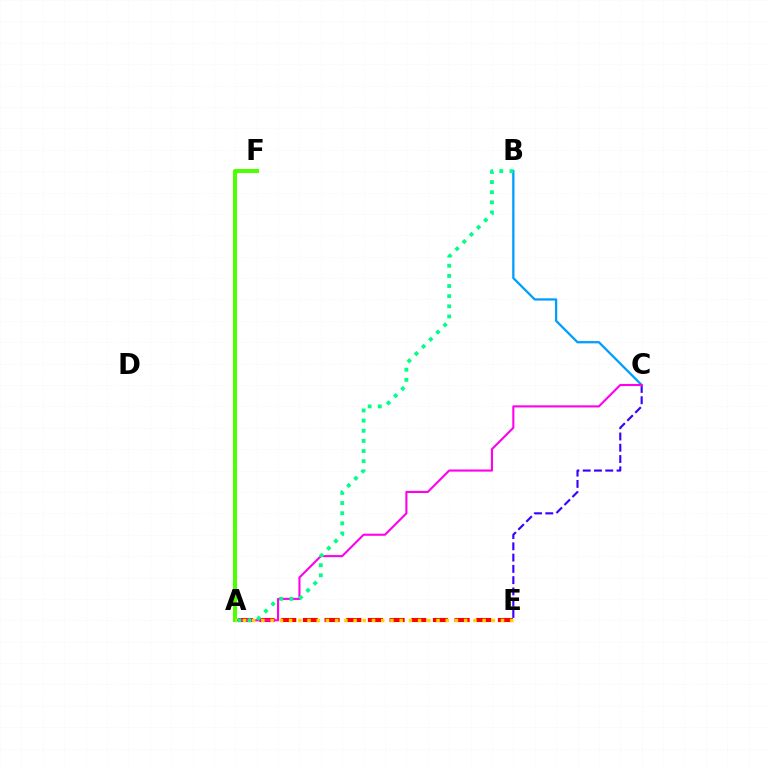{('C', 'E'): [{'color': '#3700ff', 'line_style': 'dashed', 'thickness': 1.53}], ('A', 'E'): [{'color': '#ff0000', 'line_style': 'dashed', 'thickness': 2.94}, {'color': '#ffd500', 'line_style': 'dotted', 'thickness': 2.5}], ('B', 'C'): [{'color': '#009eff', 'line_style': 'solid', 'thickness': 1.65}], ('A', 'C'): [{'color': '#ff00ed', 'line_style': 'solid', 'thickness': 1.51}], ('A', 'F'): [{'color': '#4fff00', 'line_style': 'solid', 'thickness': 2.92}], ('A', 'B'): [{'color': '#00ff86', 'line_style': 'dotted', 'thickness': 2.76}]}